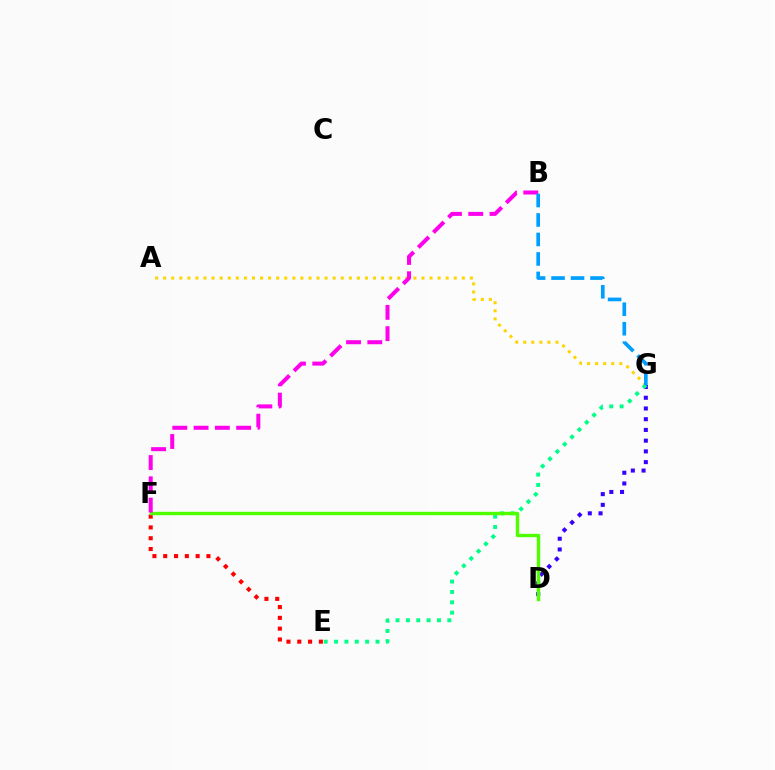{('A', 'G'): [{'color': '#ffd500', 'line_style': 'dotted', 'thickness': 2.19}], ('D', 'G'): [{'color': '#3700ff', 'line_style': 'dotted', 'thickness': 2.91}], ('E', 'F'): [{'color': '#ff0000', 'line_style': 'dotted', 'thickness': 2.94}], ('E', 'G'): [{'color': '#00ff86', 'line_style': 'dotted', 'thickness': 2.81}], ('D', 'F'): [{'color': '#4fff00', 'line_style': 'solid', 'thickness': 2.44}], ('B', 'F'): [{'color': '#ff00ed', 'line_style': 'dashed', 'thickness': 2.89}], ('B', 'G'): [{'color': '#009eff', 'line_style': 'dashed', 'thickness': 2.65}]}